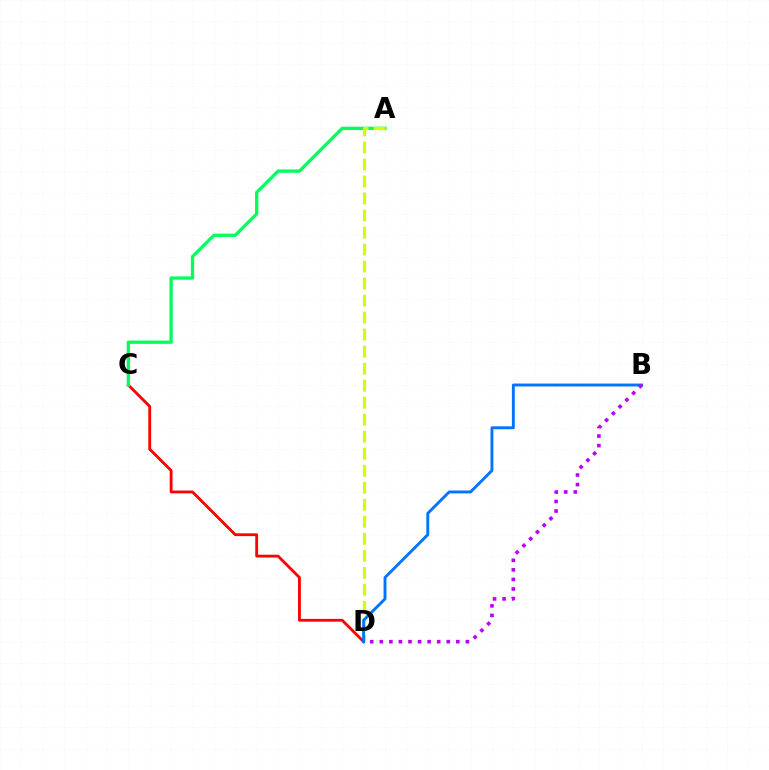{('C', 'D'): [{'color': '#ff0000', 'line_style': 'solid', 'thickness': 2.03}], ('A', 'C'): [{'color': '#00ff5c', 'line_style': 'solid', 'thickness': 2.36}], ('A', 'D'): [{'color': '#d1ff00', 'line_style': 'dashed', 'thickness': 2.31}], ('B', 'D'): [{'color': '#0074ff', 'line_style': 'solid', 'thickness': 2.08}, {'color': '#b900ff', 'line_style': 'dotted', 'thickness': 2.6}]}